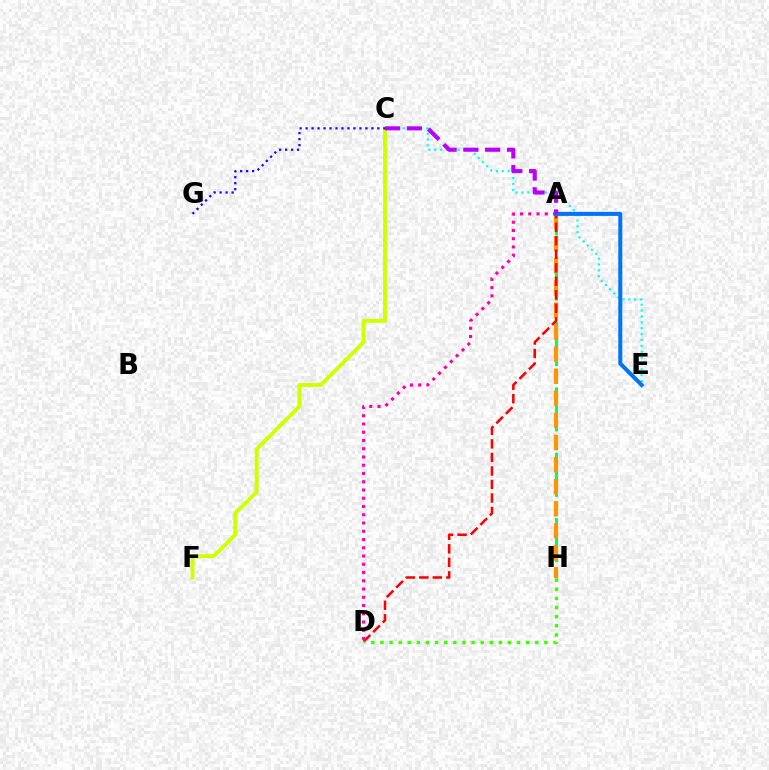{('C', 'F'): [{'color': '#d1ff00', 'line_style': 'solid', 'thickness': 2.83}], ('A', 'H'): [{'color': '#00ff5c', 'line_style': 'dashed', 'thickness': 2.22}, {'color': '#ff9400', 'line_style': 'dashed', 'thickness': 3.0}], ('C', 'E'): [{'color': '#00fff6', 'line_style': 'dotted', 'thickness': 1.6}], ('A', 'D'): [{'color': '#ff0000', 'line_style': 'dashed', 'thickness': 1.84}, {'color': '#ff00ac', 'line_style': 'dotted', 'thickness': 2.24}], ('D', 'H'): [{'color': '#3dff00', 'line_style': 'dotted', 'thickness': 2.47}], ('A', 'E'): [{'color': '#0074ff', 'line_style': 'solid', 'thickness': 2.89}], ('A', 'C'): [{'color': '#b900ff', 'line_style': 'dashed', 'thickness': 2.96}], ('C', 'G'): [{'color': '#2500ff', 'line_style': 'dotted', 'thickness': 1.63}]}